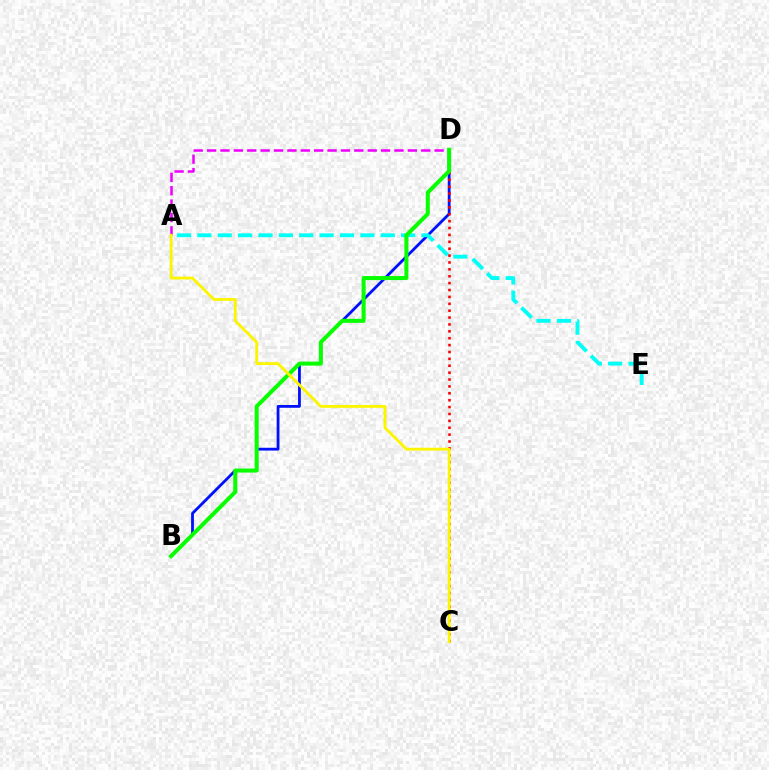{('B', 'D'): [{'color': '#0010ff', 'line_style': 'solid', 'thickness': 2.01}, {'color': '#08ff00', 'line_style': 'solid', 'thickness': 2.89}], ('A', 'E'): [{'color': '#00fff6', 'line_style': 'dashed', 'thickness': 2.77}], ('A', 'D'): [{'color': '#ee00ff', 'line_style': 'dashed', 'thickness': 1.82}], ('C', 'D'): [{'color': '#ff0000', 'line_style': 'dotted', 'thickness': 1.87}], ('A', 'C'): [{'color': '#fcf500', 'line_style': 'solid', 'thickness': 2.05}]}